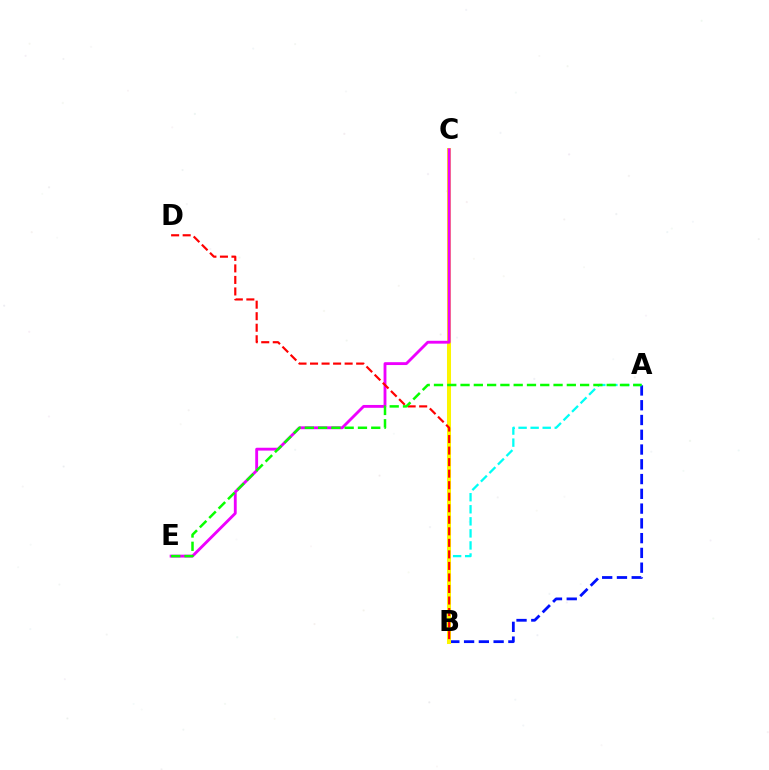{('A', 'B'): [{'color': '#0010ff', 'line_style': 'dashed', 'thickness': 2.01}, {'color': '#00fff6', 'line_style': 'dashed', 'thickness': 1.64}], ('B', 'C'): [{'color': '#fcf500', 'line_style': 'solid', 'thickness': 2.89}], ('C', 'E'): [{'color': '#ee00ff', 'line_style': 'solid', 'thickness': 2.05}], ('B', 'D'): [{'color': '#ff0000', 'line_style': 'dashed', 'thickness': 1.57}], ('A', 'E'): [{'color': '#08ff00', 'line_style': 'dashed', 'thickness': 1.8}]}